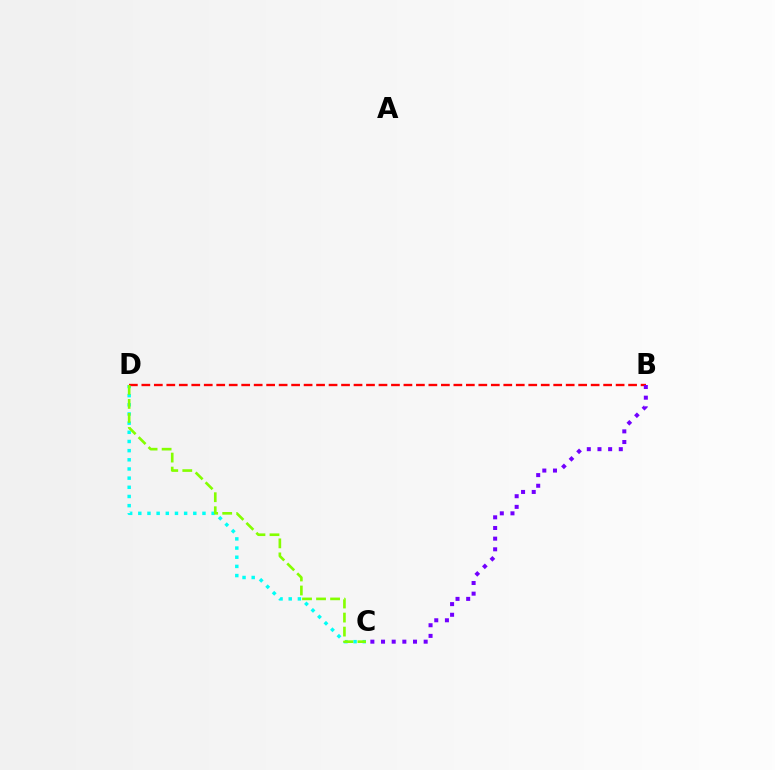{('C', 'D'): [{'color': '#00fff6', 'line_style': 'dotted', 'thickness': 2.49}, {'color': '#84ff00', 'line_style': 'dashed', 'thickness': 1.91}], ('B', 'D'): [{'color': '#ff0000', 'line_style': 'dashed', 'thickness': 1.7}], ('B', 'C'): [{'color': '#7200ff', 'line_style': 'dotted', 'thickness': 2.9}]}